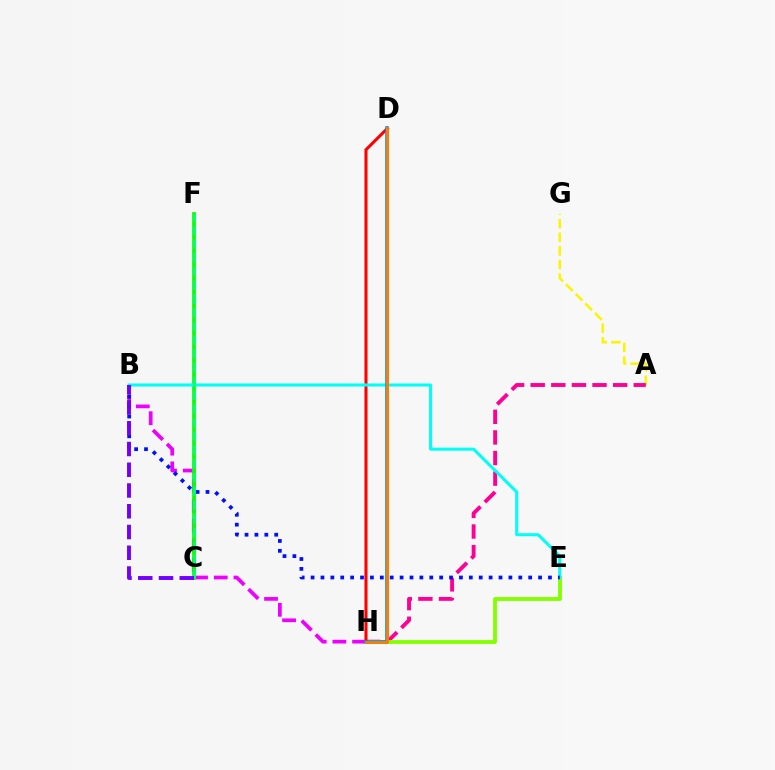{('B', 'H'): [{'color': '#ee00ff', 'line_style': 'dashed', 'thickness': 2.68}], ('A', 'G'): [{'color': '#fcf500', 'line_style': 'dashed', 'thickness': 1.85}], ('A', 'H'): [{'color': '#ff0094', 'line_style': 'dashed', 'thickness': 2.8}], ('C', 'F'): [{'color': '#08ff00', 'line_style': 'solid', 'thickness': 2.68}, {'color': '#00ff74', 'line_style': 'dashed', 'thickness': 1.87}], ('E', 'H'): [{'color': '#84ff00', 'line_style': 'solid', 'thickness': 2.75}], ('D', 'H'): [{'color': '#ff0000', 'line_style': 'solid', 'thickness': 2.2}, {'color': '#008cff', 'line_style': 'solid', 'thickness': 2.57}, {'color': '#ff7c00', 'line_style': 'solid', 'thickness': 2.04}], ('B', 'E'): [{'color': '#00fff6', 'line_style': 'solid', 'thickness': 2.18}, {'color': '#0010ff', 'line_style': 'dotted', 'thickness': 2.69}], ('B', 'C'): [{'color': '#7200ff', 'line_style': 'dashed', 'thickness': 2.82}]}